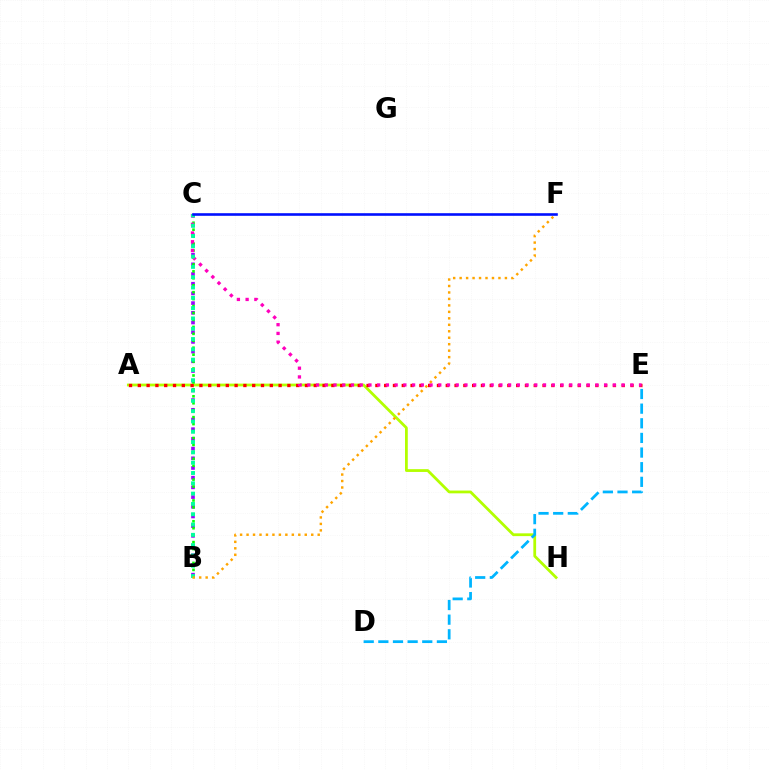{('B', 'C'): [{'color': '#9b00ff', 'line_style': 'dotted', 'thickness': 2.63}, {'color': '#08ff00', 'line_style': 'dotted', 'thickness': 1.89}, {'color': '#00ff9d', 'line_style': 'dotted', 'thickness': 2.8}], ('A', 'H'): [{'color': '#b3ff00', 'line_style': 'solid', 'thickness': 2.0}], ('A', 'E'): [{'color': '#ff0000', 'line_style': 'dotted', 'thickness': 2.39}], ('C', 'E'): [{'color': '#ff00bd', 'line_style': 'dotted', 'thickness': 2.37}], ('C', 'F'): [{'color': '#0010ff', 'line_style': 'solid', 'thickness': 1.88}], ('D', 'E'): [{'color': '#00b5ff', 'line_style': 'dashed', 'thickness': 1.99}], ('B', 'F'): [{'color': '#ffa500', 'line_style': 'dotted', 'thickness': 1.76}]}